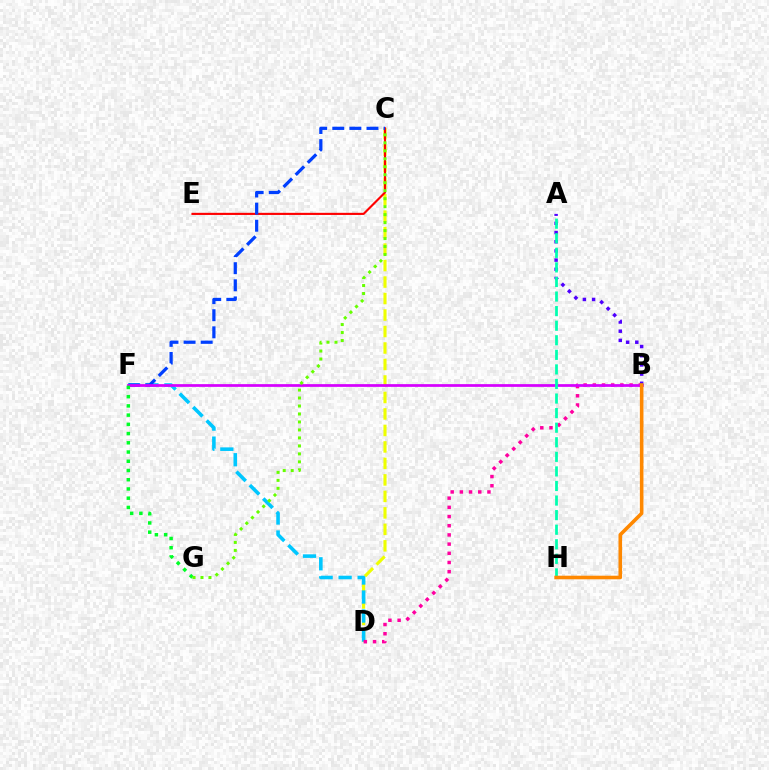{('C', 'D'): [{'color': '#eeff00', 'line_style': 'dashed', 'thickness': 2.24}], ('C', 'E'): [{'color': '#ff0000', 'line_style': 'solid', 'thickness': 1.53}], ('D', 'F'): [{'color': '#00c7ff', 'line_style': 'dashed', 'thickness': 2.58}], ('B', 'D'): [{'color': '#ff00a0', 'line_style': 'dotted', 'thickness': 2.5}], ('C', 'F'): [{'color': '#003fff', 'line_style': 'dashed', 'thickness': 2.32}], ('B', 'F'): [{'color': '#d600ff', 'line_style': 'solid', 'thickness': 1.97}], ('F', 'G'): [{'color': '#00ff27', 'line_style': 'dotted', 'thickness': 2.51}], ('C', 'G'): [{'color': '#66ff00', 'line_style': 'dotted', 'thickness': 2.17}], ('A', 'B'): [{'color': '#4f00ff', 'line_style': 'dotted', 'thickness': 2.5}], ('A', 'H'): [{'color': '#00ffaf', 'line_style': 'dashed', 'thickness': 1.98}], ('B', 'H'): [{'color': '#ff8800', 'line_style': 'solid', 'thickness': 2.58}]}